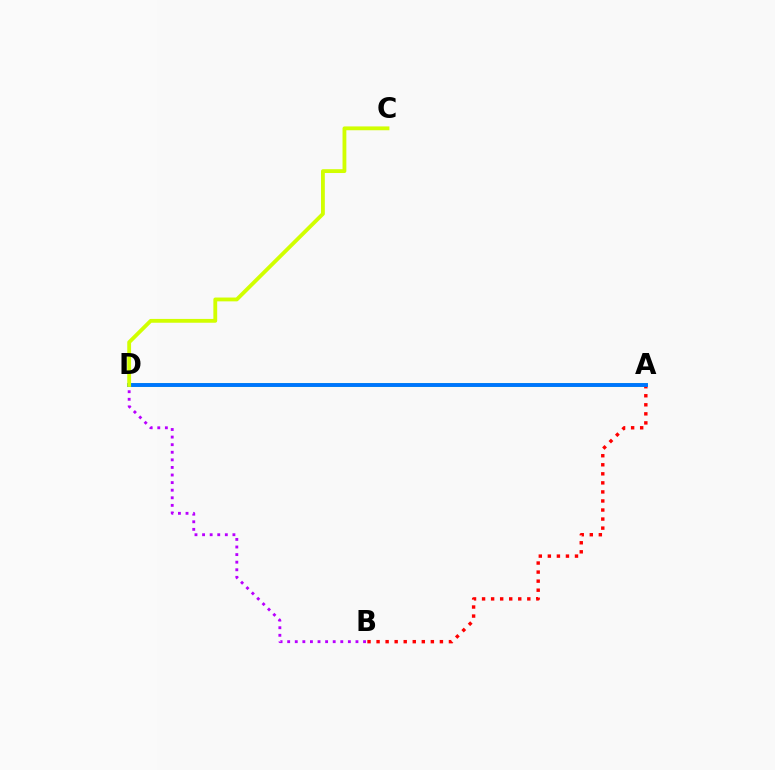{('A', 'D'): [{'color': '#00ff5c', 'line_style': 'solid', 'thickness': 2.57}, {'color': '#0074ff', 'line_style': 'solid', 'thickness': 2.76}], ('A', 'B'): [{'color': '#ff0000', 'line_style': 'dotted', 'thickness': 2.46}], ('B', 'D'): [{'color': '#b900ff', 'line_style': 'dotted', 'thickness': 2.06}], ('C', 'D'): [{'color': '#d1ff00', 'line_style': 'solid', 'thickness': 2.75}]}